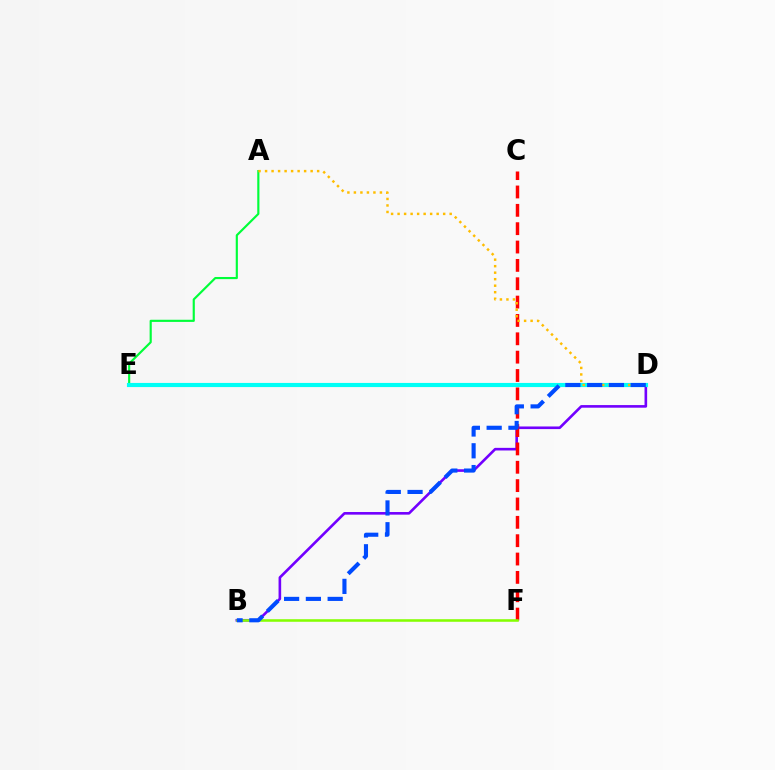{('B', 'D'): [{'color': '#7200ff', 'line_style': 'solid', 'thickness': 1.89}, {'color': '#004bff', 'line_style': 'dashed', 'thickness': 2.96}], ('D', 'E'): [{'color': '#ff00cf', 'line_style': 'solid', 'thickness': 2.17}, {'color': '#00fff6', 'line_style': 'solid', 'thickness': 2.97}], ('C', 'F'): [{'color': '#ff0000', 'line_style': 'dashed', 'thickness': 2.49}], ('A', 'E'): [{'color': '#00ff39', 'line_style': 'solid', 'thickness': 1.55}], ('B', 'F'): [{'color': '#84ff00', 'line_style': 'solid', 'thickness': 1.84}], ('A', 'D'): [{'color': '#ffbd00', 'line_style': 'dotted', 'thickness': 1.77}]}